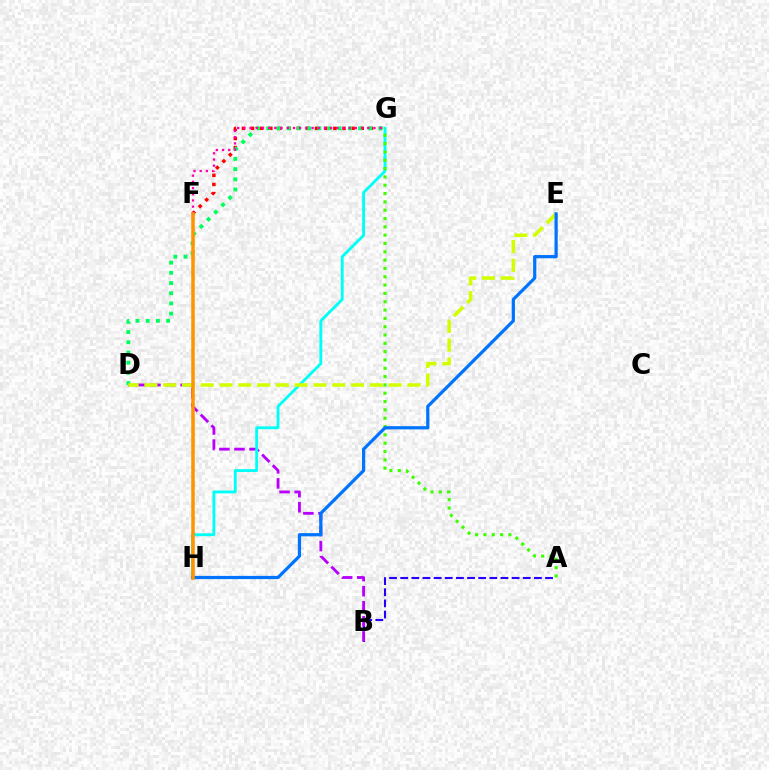{('A', 'B'): [{'color': '#2500ff', 'line_style': 'dashed', 'thickness': 1.51}], ('B', 'D'): [{'color': '#b900ff', 'line_style': 'dashed', 'thickness': 2.05}], ('F', 'G'): [{'color': '#ff0000', 'line_style': 'dotted', 'thickness': 2.48}, {'color': '#ff00ac', 'line_style': 'dotted', 'thickness': 1.68}], ('D', 'G'): [{'color': '#00ff5c', 'line_style': 'dotted', 'thickness': 2.77}], ('G', 'H'): [{'color': '#00fff6', 'line_style': 'solid', 'thickness': 2.06}], ('A', 'G'): [{'color': '#3dff00', 'line_style': 'dotted', 'thickness': 2.26}], ('D', 'E'): [{'color': '#d1ff00', 'line_style': 'dashed', 'thickness': 2.55}], ('E', 'H'): [{'color': '#0074ff', 'line_style': 'solid', 'thickness': 2.32}], ('F', 'H'): [{'color': '#ff9400', 'line_style': 'solid', 'thickness': 2.54}]}